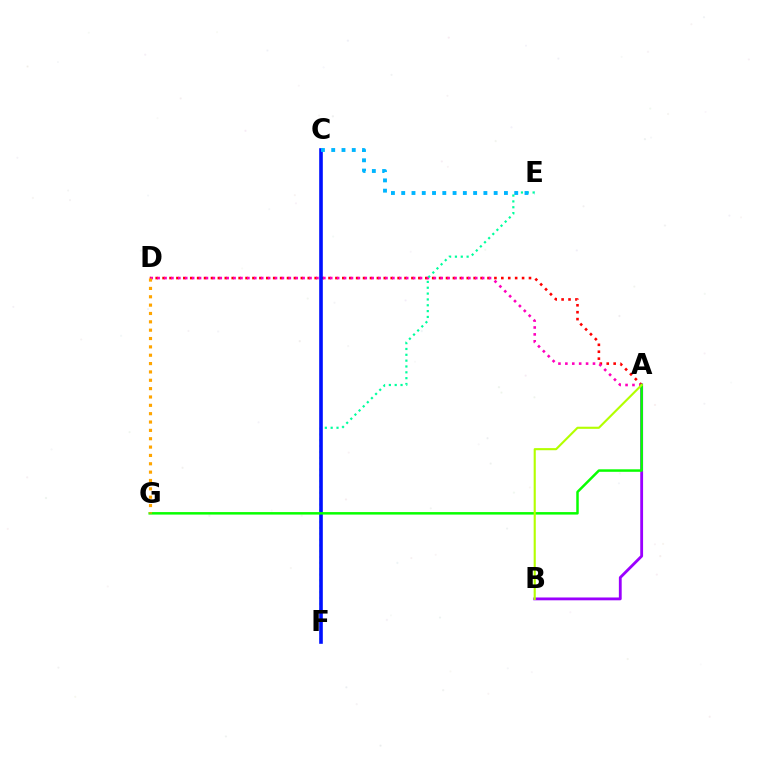{('A', 'B'): [{'color': '#9b00ff', 'line_style': 'solid', 'thickness': 2.03}, {'color': '#b3ff00', 'line_style': 'solid', 'thickness': 1.52}], ('A', 'D'): [{'color': '#ff0000', 'line_style': 'dotted', 'thickness': 1.88}, {'color': '#ff00bd', 'line_style': 'dotted', 'thickness': 1.88}], ('E', 'F'): [{'color': '#00ff9d', 'line_style': 'dotted', 'thickness': 1.59}], ('C', 'F'): [{'color': '#0010ff', 'line_style': 'solid', 'thickness': 2.6}], ('C', 'E'): [{'color': '#00b5ff', 'line_style': 'dotted', 'thickness': 2.79}], ('A', 'G'): [{'color': '#08ff00', 'line_style': 'solid', 'thickness': 1.8}], ('D', 'G'): [{'color': '#ffa500', 'line_style': 'dotted', 'thickness': 2.27}]}